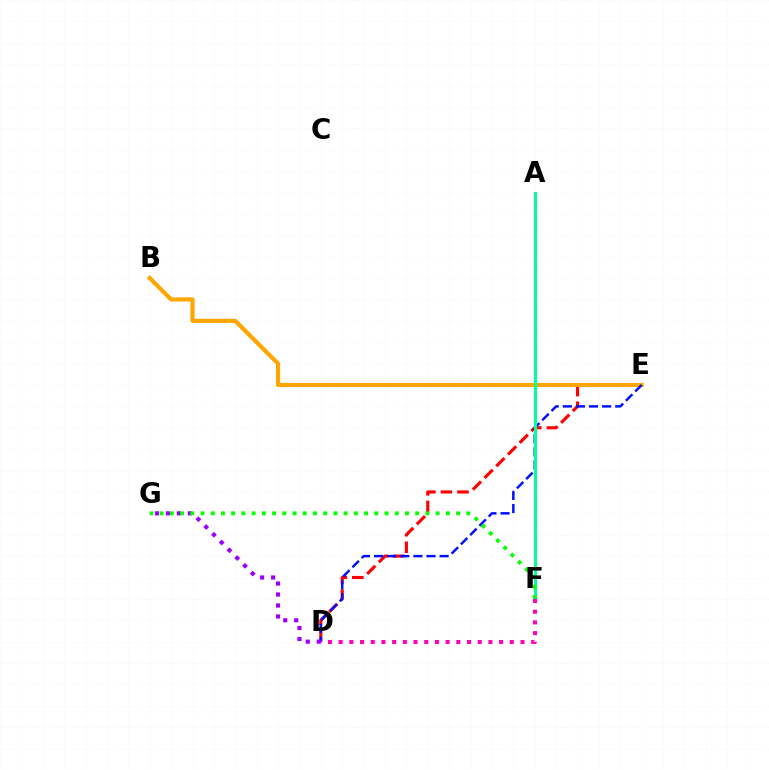{('D', 'E'): [{'color': '#ff0000', 'line_style': 'dashed', 'thickness': 2.25}, {'color': '#0010ff', 'line_style': 'dashed', 'thickness': 1.78}], ('B', 'E'): [{'color': '#ffa500', 'line_style': 'solid', 'thickness': 2.98}], ('A', 'F'): [{'color': '#00b5ff', 'line_style': 'dashed', 'thickness': 2.07}, {'color': '#b3ff00', 'line_style': 'dotted', 'thickness': 1.88}, {'color': '#00ff9d', 'line_style': 'solid', 'thickness': 2.18}], ('D', 'G'): [{'color': '#9b00ff', 'line_style': 'dotted', 'thickness': 2.98}], ('F', 'G'): [{'color': '#08ff00', 'line_style': 'dotted', 'thickness': 2.78}], ('D', 'F'): [{'color': '#ff00bd', 'line_style': 'dotted', 'thickness': 2.91}]}